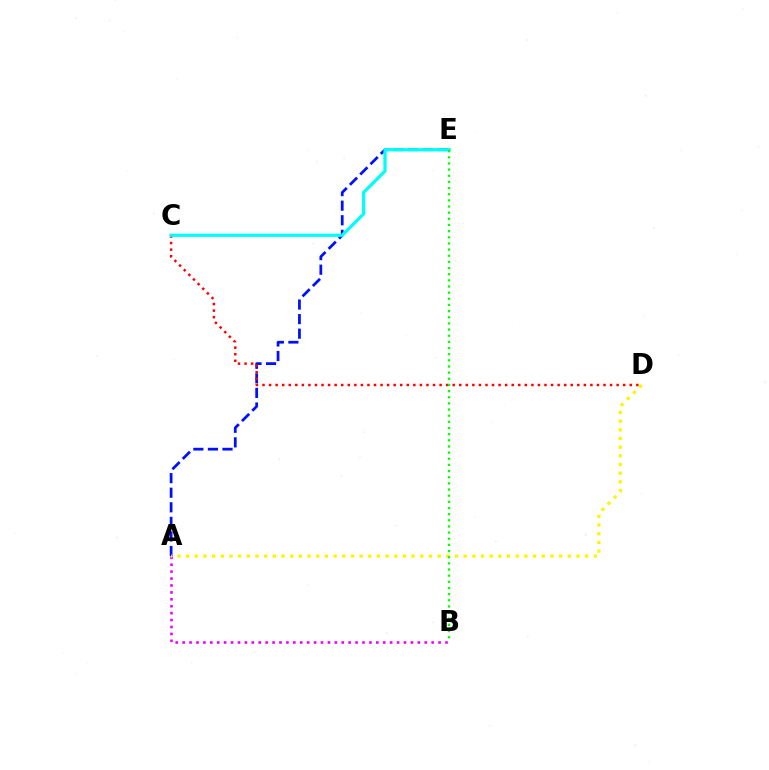{('A', 'E'): [{'color': '#0010ff', 'line_style': 'dashed', 'thickness': 1.98}], ('A', 'B'): [{'color': '#ee00ff', 'line_style': 'dotted', 'thickness': 1.88}], ('C', 'D'): [{'color': '#ff0000', 'line_style': 'dotted', 'thickness': 1.78}], ('C', 'E'): [{'color': '#00fff6', 'line_style': 'solid', 'thickness': 2.33}], ('A', 'D'): [{'color': '#fcf500', 'line_style': 'dotted', 'thickness': 2.36}], ('B', 'E'): [{'color': '#08ff00', 'line_style': 'dotted', 'thickness': 1.67}]}